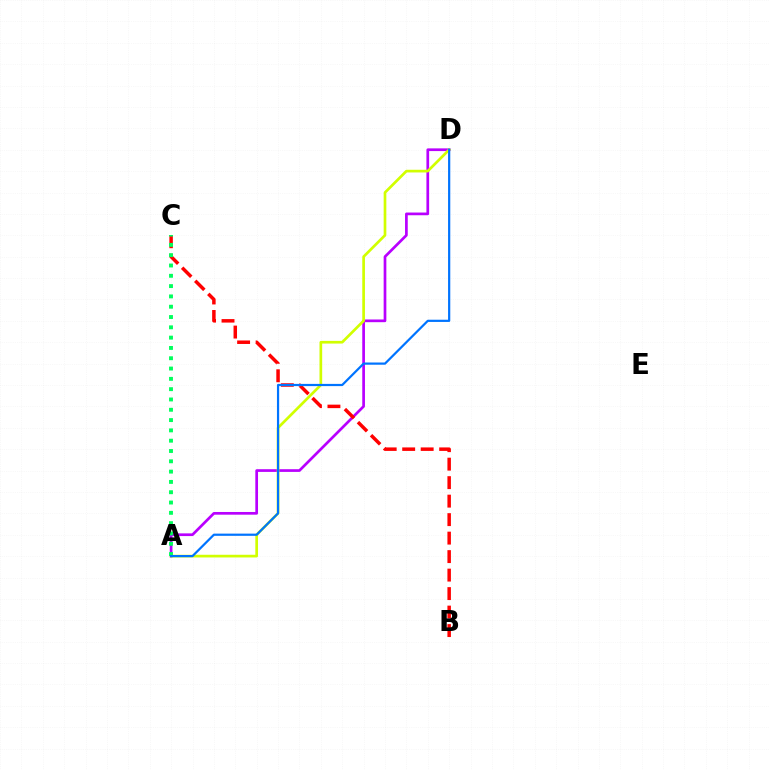{('A', 'D'): [{'color': '#b900ff', 'line_style': 'solid', 'thickness': 1.95}, {'color': '#d1ff00', 'line_style': 'solid', 'thickness': 1.94}, {'color': '#0074ff', 'line_style': 'solid', 'thickness': 1.59}], ('B', 'C'): [{'color': '#ff0000', 'line_style': 'dashed', 'thickness': 2.51}], ('A', 'C'): [{'color': '#00ff5c', 'line_style': 'dotted', 'thickness': 2.8}]}